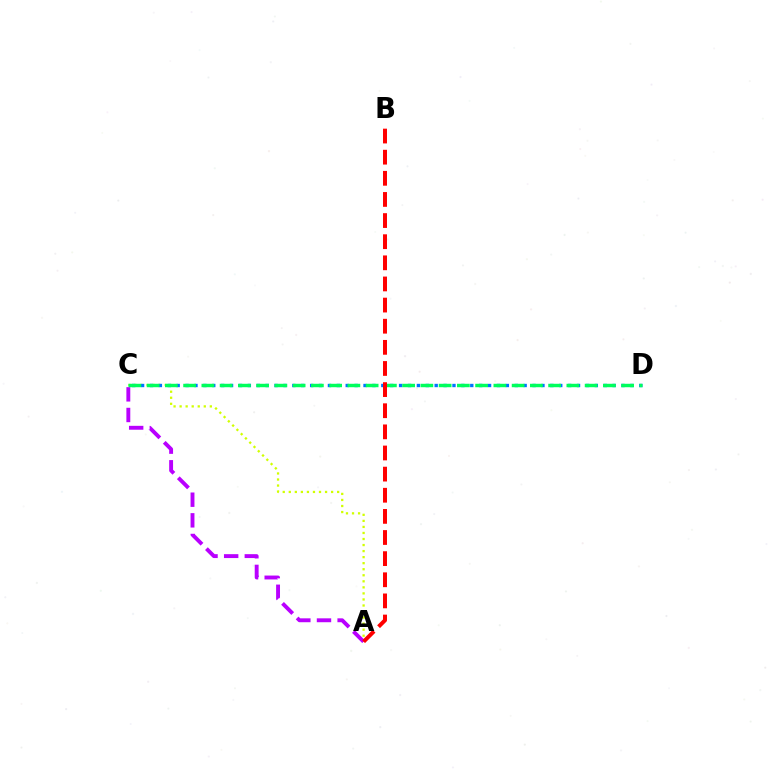{('A', 'C'): [{'color': '#d1ff00', 'line_style': 'dotted', 'thickness': 1.64}, {'color': '#b900ff', 'line_style': 'dashed', 'thickness': 2.8}], ('C', 'D'): [{'color': '#0074ff', 'line_style': 'dotted', 'thickness': 2.42}, {'color': '#00ff5c', 'line_style': 'dashed', 'thickness': 2.48}], ('A', 'B'): [{'color': '#ff0000', 'line_style': 'dashed', 'thickness': 2.87}]}